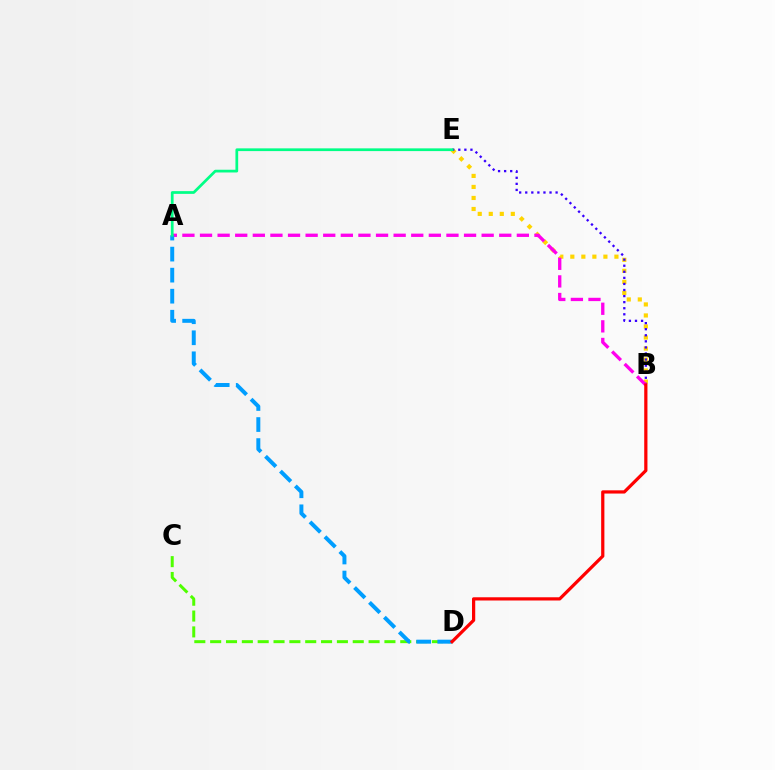{('C', 'D'): [{'color': '#4fff00', 'line_style': 'dashed', 'thickness': 2.15}], ('B', 'E'): [{'color': '#ffd500', 'line_style': 'dotted', 'thickness': 3.0}, {'color': '#3700ff', 'line_style': 'dotted', 'thickness': 1.65}], ('A', 'B'): [{'color': '#ff00ed', 'line_style': 'dashed', 'thickness': 2.39}], ('A', 'D'): [{'color': '#009eff', 'line_style': 'dashed', 'thickness': 2.86}], ('A', 'E'): [{'color': '#00ff86', 'line_style': 'solid', 'thickness': 1.97}], ('B', 'D'): [{'color': '#ff0000', 'line_style': 'solid', 'thickness': 2.32}]}